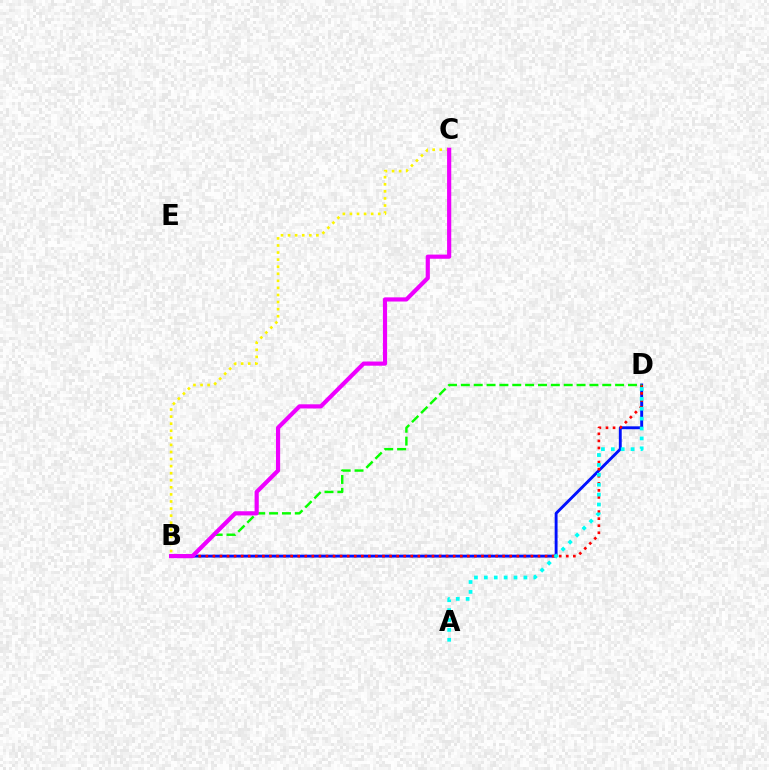{('B', 'D'): [{'color': '#0010ff', 'line_style': 'solid', 'thickness': 2.08}, {'color': '#ff0000', 'line_style': 'dotted', 'thickness': 1.92}, {'color': '#08ff00', 'line_style': 'dashed', 'thickness': 1.75}], ('B', 'C'): [{'color': '#fcf500', 'line_style': 'dotted', 'thickness': 1.92}, {'color': '#ee00ff', 'line_style': 'solid', 'thickness': 3.0}], ('A', 'D'): [{'color': '#00fff6', 'line_style': 'dotted', 'thickness': 2.69}]}